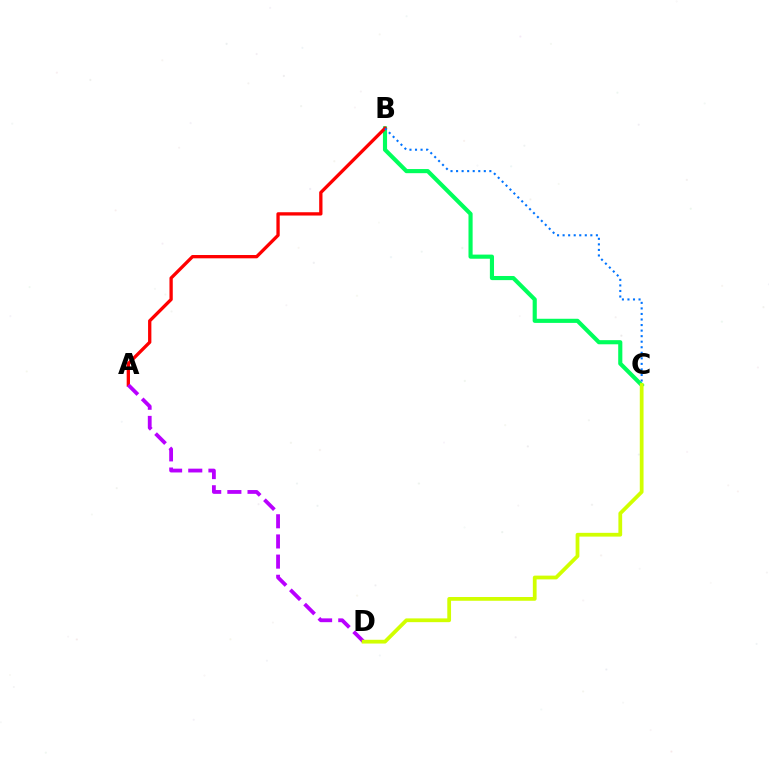{('B', 'C'): [{'color': '#00ff5c', 'line_style': 'solid', 'thickness': 2.97}, {'color': '#0074ff', 'line_style': 'dotted', 'thickness': 1.51}], ('A', 'B'): [{'color': '#ff0000', 'line_style': 'solid', 'thickness': 2.38}], ('A', 'D'): [{'color': '#b900ff', 'line_style': 'dashed', 'thickness': 2.74}], ('C', 'D'): [{'color': '#d1ff00', 'line_style': 'solid', 'thickness': 2.71}]}